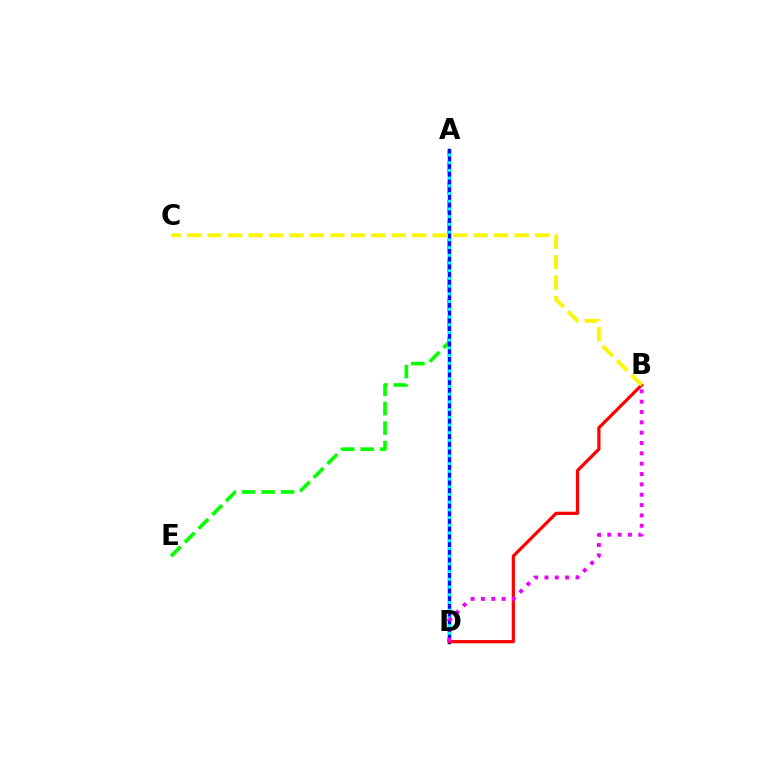{('A', 'E'): [{'color': '#08ff00', 'line_style': 'dashed', 'thickness': 2.64}], ('A', 'D'): [{'color': '#0010ff', 'line_style': 'solid', 'thickness': 2.48}, {'color': '#00fff6', 'line_style': 'dotted', 'thickness': 2.1}], ('B', 'D'): [{'color': '#ff0000', 'line_style': 'solid', 'thickness': 2.32}, {'color': '#ee00ff', 'line_style': 'dotted', 'thickness': 2.81}], ('B', 'C'): [{'color': '#fcf500', 'line_style': 'dashed', 'thickness': 2.78}]}